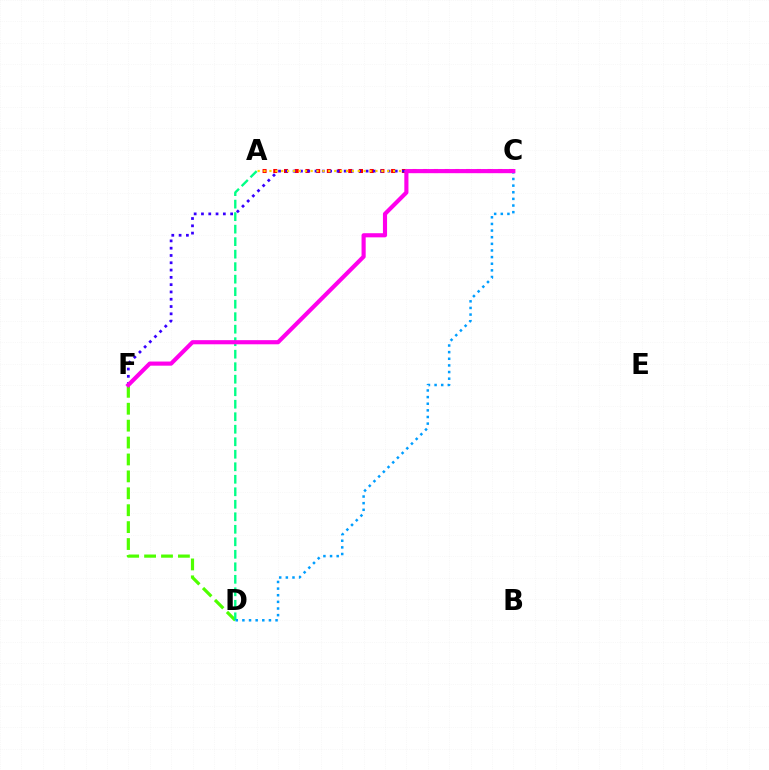{('A', 'C'): [{'color': '#ff0000', 'line_style': 'dotted', 'thickness': 2.91}, {'color': '#ffd500', 'line_style': 'dotted', 'thickness': 1.6}], ('D', 'F'): [{'color': '#4fff00', 'line_style': 'dashed', 'thickness': 2.3}], ('A', 'D'): [{'color': '#00ff86', 'line_style': 'dashed', 'thickness': 1.7}], ('C', 'D'): [{'color': '#009eff', 'line_style': 'dotted', 'thickness': 1.8}], ('C', 'F'): [{'color': '#3700ff', 'line_style': 'dotted', 'thickness': 1.98}, {'color': '#ff00ed', 'line_style': 'solid', 'thickness': 2.98}]}